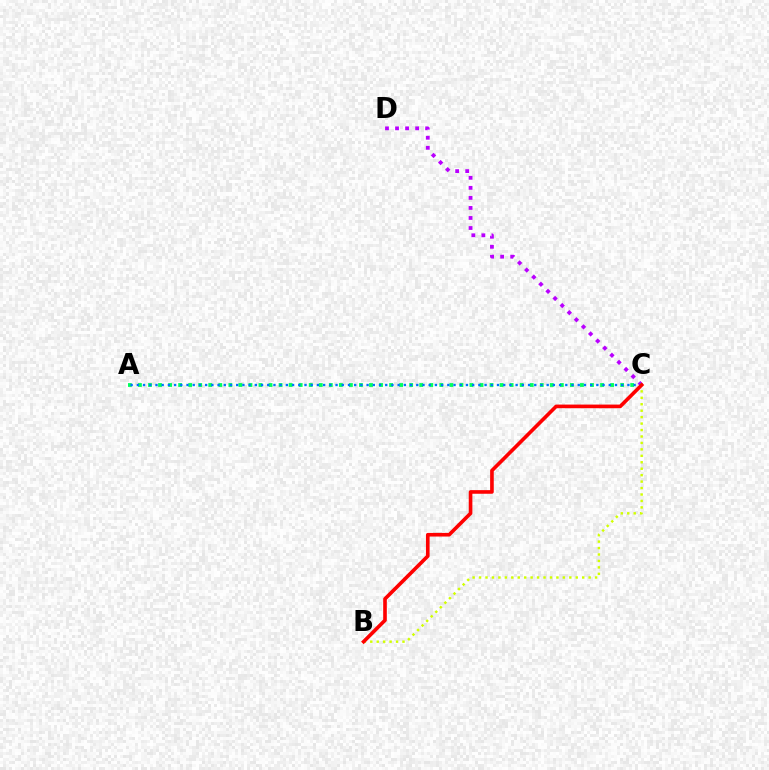{('B', 'C'): [{'color': '#d1ff00', 'line_style': 'dotted', 'thickness': 1.75}, {'color': '#ff0000', 'line_style': 'solid', 'thickness': 2.61}], ('C', 'D'): [{'color': '#b900ff', 'line_style': 'dotted', 'thickness': 2.73}], ('A', 'C'): [{'color': '#00ff5c', 'line_style': 'dotted', 'thickness': 2.73}, {'color': '#0074ff', 'line_style': 'dotted', 'thickness': 1.69}]}